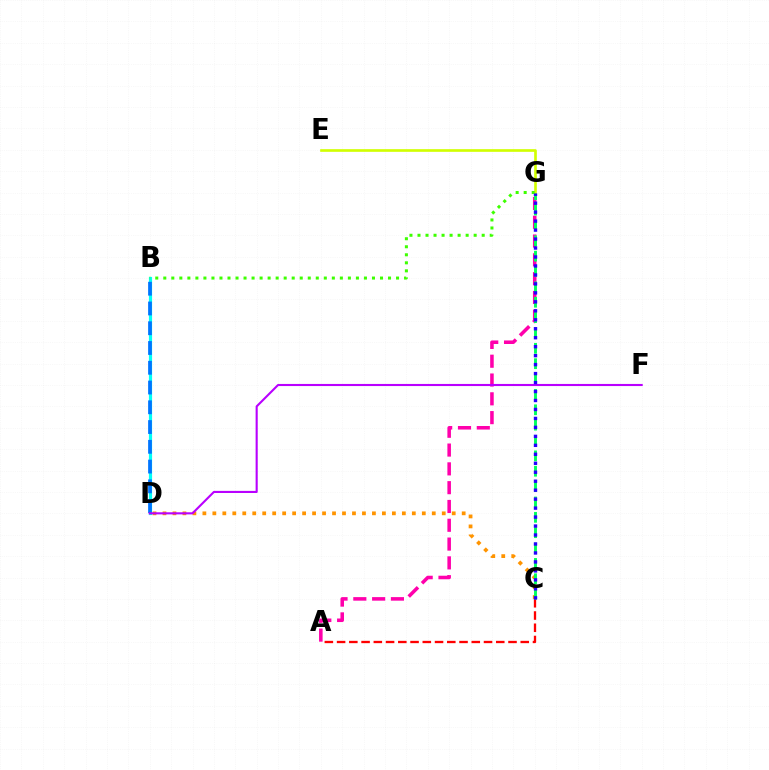{('A', 'G'): [{'color': '#ff00ac', 'line_style': 'dashed', 'thickness': 2.55}], ('C', 'D'): [{'color': '#ff9400', 'line_style': 'dotted', 'thickness': 2.71}], ('B', 'D'): [{'color': '#00fff6', 'line_style': 'solid', 'thickness': 2.29}, {'color': '#0074ff', 'line_style': 'dashed', 'thickness': 2.68}], ('A', 'C'): [{'color': '#ff0000', 'line_style': 'dashed', 'thickness': 1.66}], ('E', 'G'): [{'color': '#d1ff00', 'line_style': 'solid', 'thickness': 1.91}], ('C', 'G'): [{'color': '#00ff5c', 'line_style': 'dashed', 'thickness': 2.09}, {'color': '#2500ff', 'line_style': 'dotted', 'thickness': 2.44}], ('D', 'F'): [{'color': '#b900ff', 'line_style': 'solid', 'thickness': 1.52}], ('B', 'G'): [{'color': '#3dff00', 'line_style': 'dotted', 'thickness': 2.18}]}